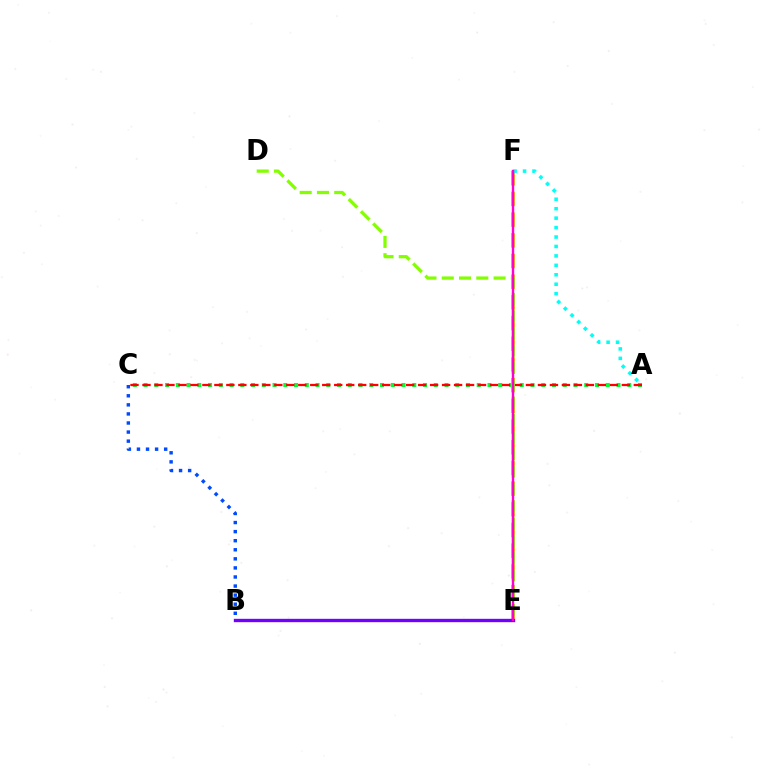{('A', 'C'): [{'color': '#00ff39', 'line_style': 'dotted', 'thickness': 2.92}, {'color': '#ff0000', 'line_style': 'dashed', 'thickness': 1.63}], ('E', 'F'): [{'color': '#ffbd00', 'line_style': 'dashed', 'thickness': 2.81}, {'color': '#ff00cf', 'line_style': 'solid', 'thickness': 1.73}], ('A', 'F'): [{'color': '#00fff6', 'line_style': 'dotted', 'thickness': 2.56}], ('B', 'E'): [{'color': '#7200ff', 'line_style': 'solid', 'thickness': 2.42}], ('D', 'E'): [{'color': '#84ff00', 'line_style': 'dashed', 'thickness': 2.35}], ('B', 'C'): [{'color': '#004bff', 'line_style': 'dotted', 'thickness': 2.46}]}